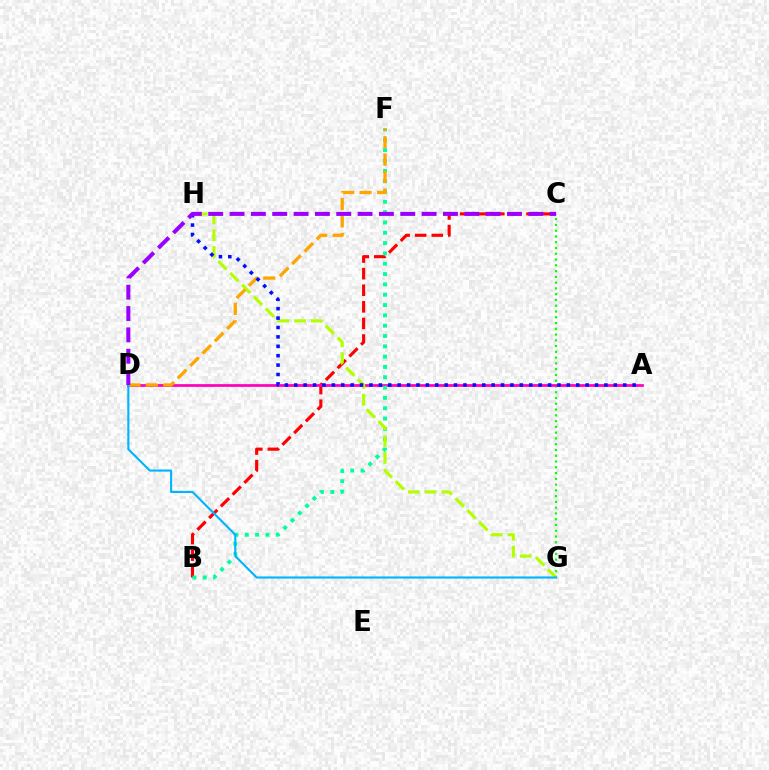{('B', 'C'): [{'color': '#ff0000', 'line_style': 'dashed', 'thickness': 2.25}], ('C', 'G'): [{'color': '#08ff00', 'line_style': 'dotted', 'thickness': 1.57}], ('A', 'D'): [{'color': '#ff00bd', 'line_style': 'solid', 'thickness': 1.96}], ('B', 'F'): [{'color': '#00ff9d', 'line_style': 'dotted', 'thickness': 2.8}], ('G', 'H'): [{'color': '#b3ff00', 'line_style': 'dashed', 'thickness': 2.28}], ('D', 'F'): [{'color': '#ffa500', 'line_style': 'dashed', 'thickness': 2.37}], ('A', 'H'): [{'color': '#0010ff', 'line_style': 'dotted', 'thickness': 2.55}], ('D', 'G'): [{'color': '#00b5ff', 'line_style': 'solid', 'thickness': 1.53}], ('C', 'D'): [{'color': '#9b00ff', 'line_style': 'dashed', 'thickness': 2.9}]}